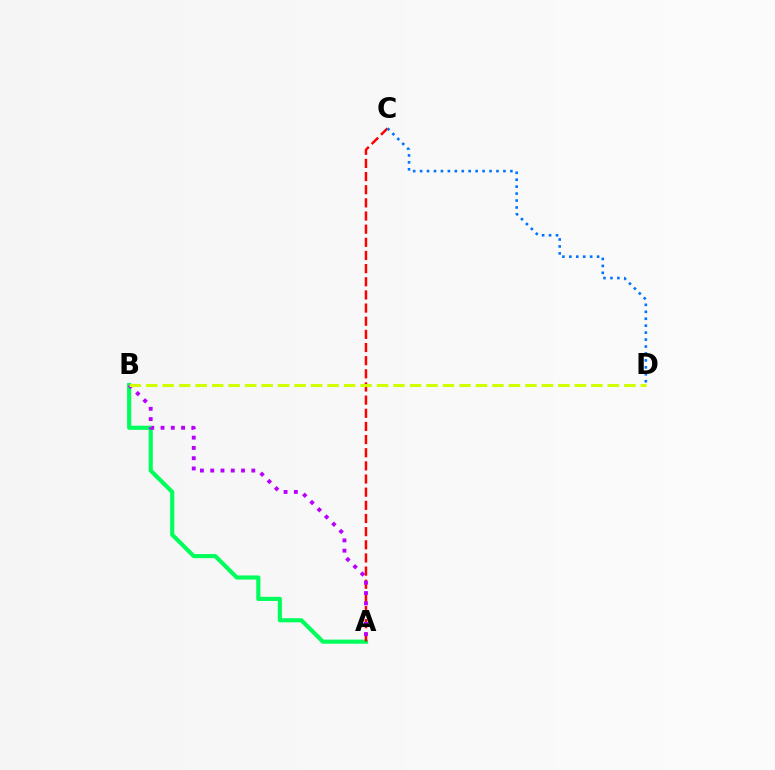{('A', 'B'): [{'color': '#00ff5c', 'line_style': 'solid', 'thickness': 2.98}, {'color': '#b900ff', 'line_style': 'dotted', 'thickness': 2.79}], ('A', 'C'): [{'color': '#ff0000', 'line_style': 'dashed', 'thickness': 1.79}], ('B', 'D'): [{'color': '#d1ff00', 'line_style': 'dashed', 'thickness': 2.24}], ('C', 'D'): [{'color': '#0074ff', 'line_style': 'dotted', 'thickness': 1.89}]}